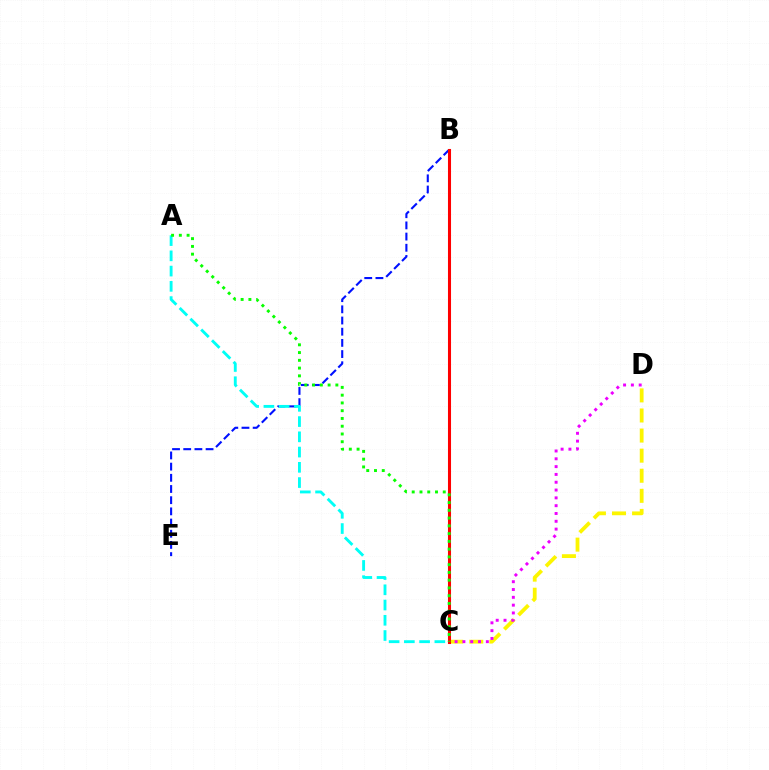{('C', 'D'): [{'color': '#fcf500', 'line_style': 'dashed', 'thickness': 2.73}, {'color': '#ee00ff', 'line_style': 'dotted', 'thickness': 2.12}], ('B', 'E'): [{'color': '#0010ff', 'line_style': 'dashed', 'thickness': 1.52}], ('B', 'C'): [{'color': '#ff0000', 'line_style': 'solid', 'thickness': 2.21}], ('A', 'C'): [{'color': '#00fff6', 'line_style': 'dashed', 'thickness': 2.07}, {'color': '#08ff00', 'line_style': 'dotted', 'thickness': 2.11}]}